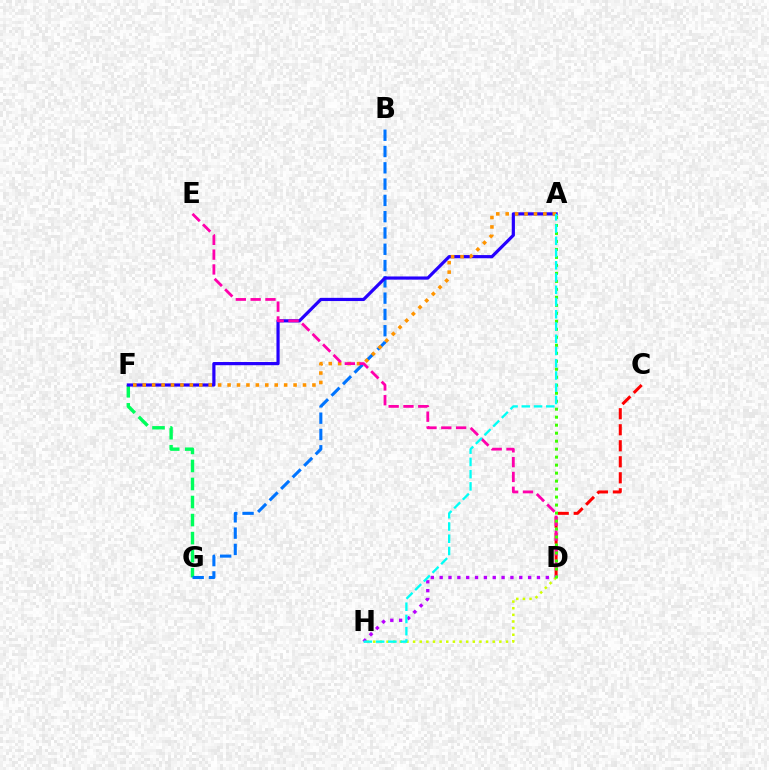{('F', 'G'): [{'color': '#00ff5c', 'line_style': 'dashed', 'thickness': 2.45}], ('B', 'G'): [{'color': '#0074ff', 'line_style': 'dashed', 'thickness': 2.21}], ('C', 'D'): [{'color': '#ff0000', 'line_style': 'dashed', 'thickness': 2.18}], ('A', 'F'): [{'color': '#2500ff', 'line_style': 'solid', 'thickness': 2.3}, {'color': '#ff9400', 'line_style': 'dotted', 'thickness': 2.56}], ('D', 'H'): [{'color': '#b900ff', 'line_style': 'dotted', 'thickness': 2.4}, {'color': '#d1ff00', 'line_style': 'dotted', 'thickness': 1.8}], ('D', 'E'): [{'color': '#ff00ac', 'line_style': 'dashed', 'thickness': 2.01}], ('A', 'D'): [{'color': '#3dff00', 'line_style': 'dotted', 'thickness': 2.17}], ('A', 'H'): [{'color': '#00fff6', 'line_style': 'dashed', 'thickness': 1.66}]}